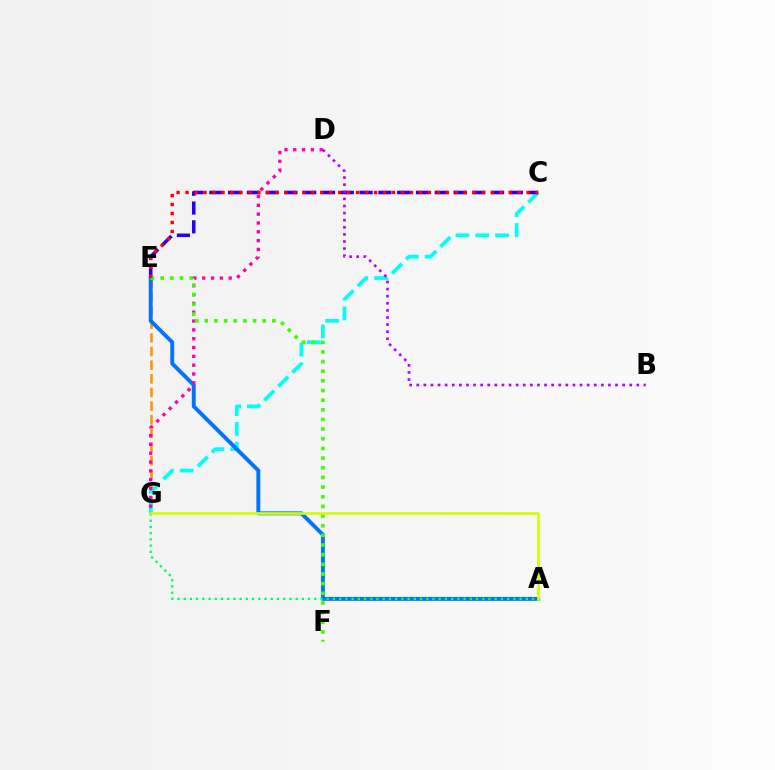{('E', 'G'): [{'color': '#ff9400', 'line_style': 'dashed', 'thickness': 1.85}], ('C', 'G'): [{'color': '#00fff6', 'line_style': 'dashed', 'thickness': 2.69}], ('C', 'E'): [{'color': '#2500ff', 'line_style': 'dashed', 'thickness': 2.55}, {'color': '#ff0000', 'line_style': 'dotted', 'thickness': 2.44}], ('A', 'E'): [{'color': '#0074ff', 'line_style': 'solid', 'thickness': 2.82}], ('D', 'G'): [{'color': '#ff00ac', 'line_style': 'dotted', 'thickness': 2.4}], ('B', 'D'): [{'color': '#b900ff', 'line_style': 'dotted', 'thickness': 1.93}], ('E', 'F'): [{'color': '#3dff00', 'line_style': 'dotted', 'thickness': 2.62}], ('A', 'G'): [{'color': '#00ff5c', 'line_style': 'dotted', 'thickness': 1.69}, {'color': '#d1ff00', 'line_style': 'solid', 'thickness': 1.93}]}